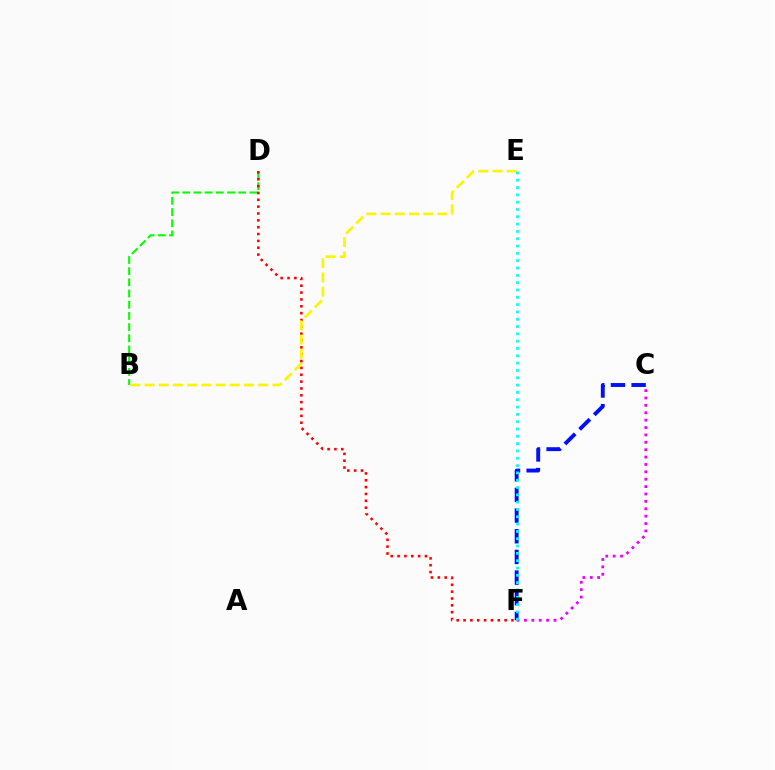{('B', 'D'): [{'color': '#08ff00', 'line_style': 'dashed', 'thickness': 1.52}], ('C', 'F'): [{'color': '#0010ff', 'line_style': 'dashed', 'thickness': 2.81}, {'color': '#ee00ff', 'line_style': 'dotted', 'thickness': 2.01}], ('D', 'F'): [{'color': '#ff0000', 'line_style': 'dotted', 'thickness': 1.86}], ('B', 'E'): [{'color': '#fcf500', 'line_style': 'dashed', 'thickness': 1.93}], ('E', 'F'): [{'color': '#00fff6', 'line_style': 'dotted', 'thickness': 1.99}]}